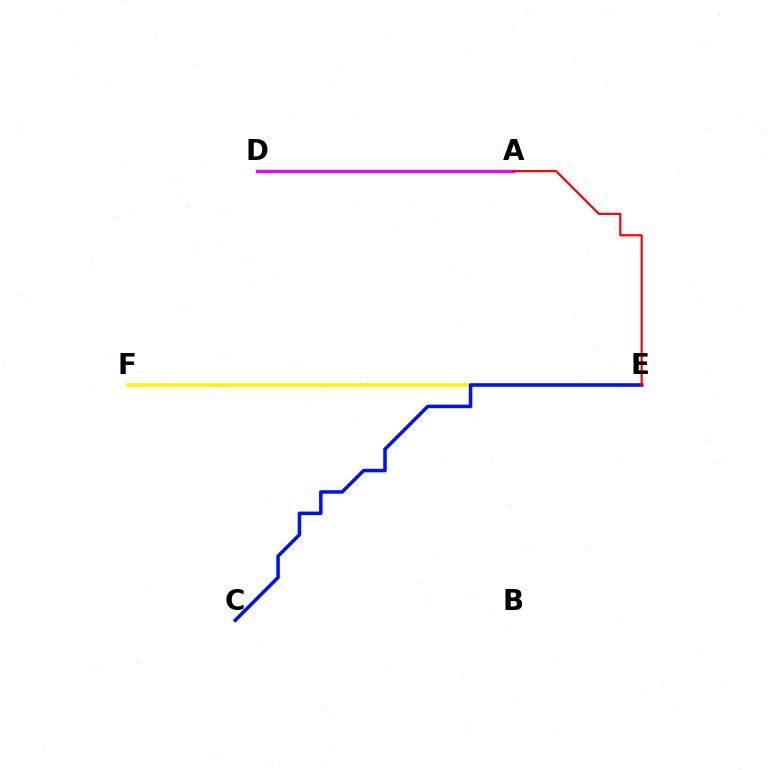{('A', 'D'): [{'color': '#00fff6', 'line_style': 'dotted', 'thickness': 1.8}, {'color': '#08ff00', 'line_style': 'dashed', 'thickness': 1.84}, {'color': '#ee00ff', 'line_style': 'solid', 'thickness': 2.42}], ('E', 'F'): [{'color': '#fcf500', 'line_style': 'solid', 'thickness': 2.63}], ('C', 'E'): [{'color': '#0010ff', 'line_style': 'solid', 'thickness': 2.54}], ('A', 'E'): [{'color': '#ff0000', 'line_style': 'solid', 'thickness': 1.57}]}